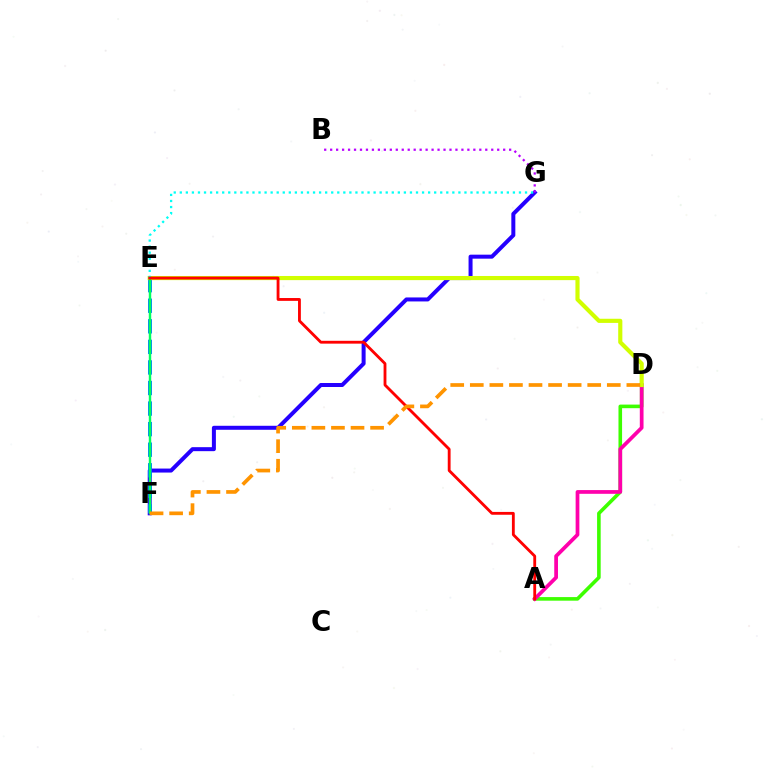{('A', 'D'): [{'color': '#3dff00', 'line_style': 'solid', 'thickness': 2.59}, {'color': '#ff00ac', 'line_style': 'solid', 'thickness': 2.69}], ('F', 'G'): [{'color': '#2500ff', 'line_style': 'solid', 'thickness': 2.88}], ('E', 'F'): [{'color': '#0074ff', 'line_style': 'dashed', 'thickness': 2.79}, {'color': '#00ff5c', 'line_style': 'solid', 'thickness': 1.75}], ('D', 'E'): [{'color': '#d1ff00', 'line_style': 'solid', 'thickness': 2.98}], ('E', 'G'): [{'color': '#00fff6', 'line_style': 'dotted', 'thickness': 1.65}], ('A', 'E'): [{'color': '#ff0000', 'line_style': 'solid', 'thickness': 2.04}], ('D', 'F'): [{'color': '#ff9400', 'line_style': 'dashed', 'thickness': 2.66}], ('B', 'G'): [{'color': '#b900ff', 'line_style': 'dotted', 'thickness': 1.62}]}